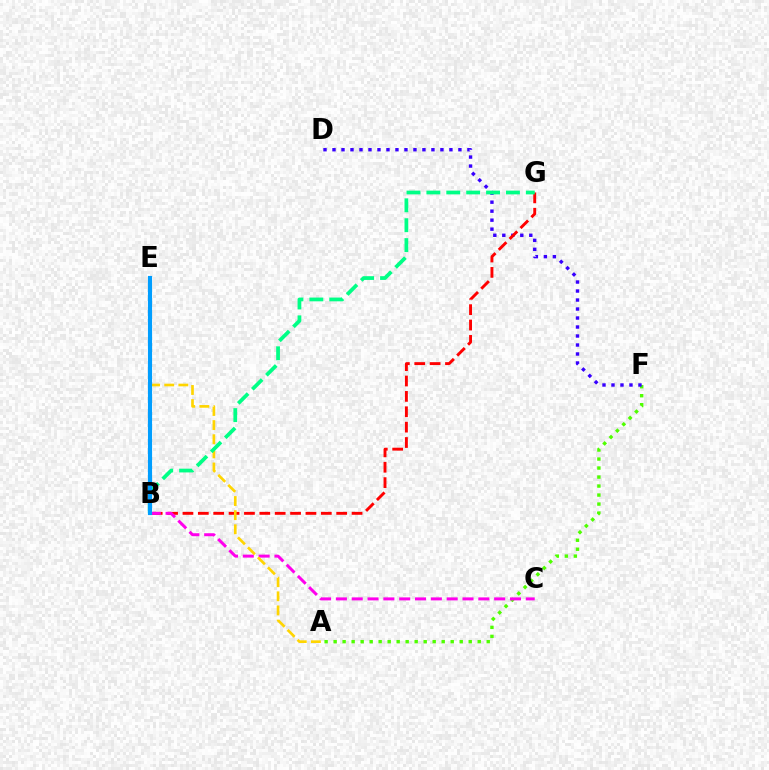{('A', 'F'): [{'color': '#4fff00', 'line_style': 'dotted', 'thickness': 2.45}], ('D', 'F'): [{'color': '#3700ff', 'line_style': 'dotted', 'thickness': 2.44}], ('B', 'G'): [{'color': '#ff0000', 'line_style': 'dashed', 'thickness': 2.09}, {'color': '#00ff86', 'line_style': 'dashed', 'thickness': 2.7}], ('B', 'C'): [{'color': '#ff00ed', 'line_style': 'dashed', 'thickness': 2.15}], ('A', 'E'): [{'color': '#ffd500', 'line_style': 'dashed', 'thickness': 1.92}], ('B', 'E'): [{'color': '#009eff', 'line_style': 'solid', 'thickness': 2.98}]}